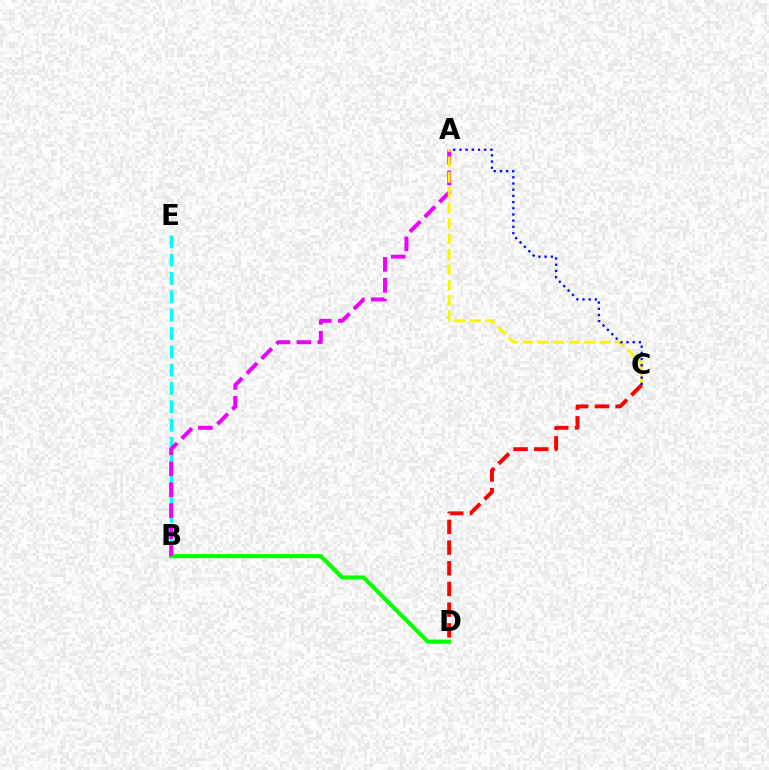{('B', 'E'): [{'color': '#00fff6', 'line_style': 'dashed', 'thickness': 2.49}], ('B', 'D'): [{'color': '#08ff00', 'line_style': 'solid', 'thickness': 2.99}], ('A', 'B'): [{'color': '#ee00ff', 'line_style': 'dashed', 'thickness': 2.84}], ('A', 'C'): [{'color': '#fcf500', 'line_style': 'dashed', 'thickness': 2.09}, {'color': '#0010ff', 'line_style': 'dotted', 'thickness': 1.68}], ('C', 'D'): [{'color': '#ff0000', 'line_style': 'dashed', 'thickness': 2.81}]}